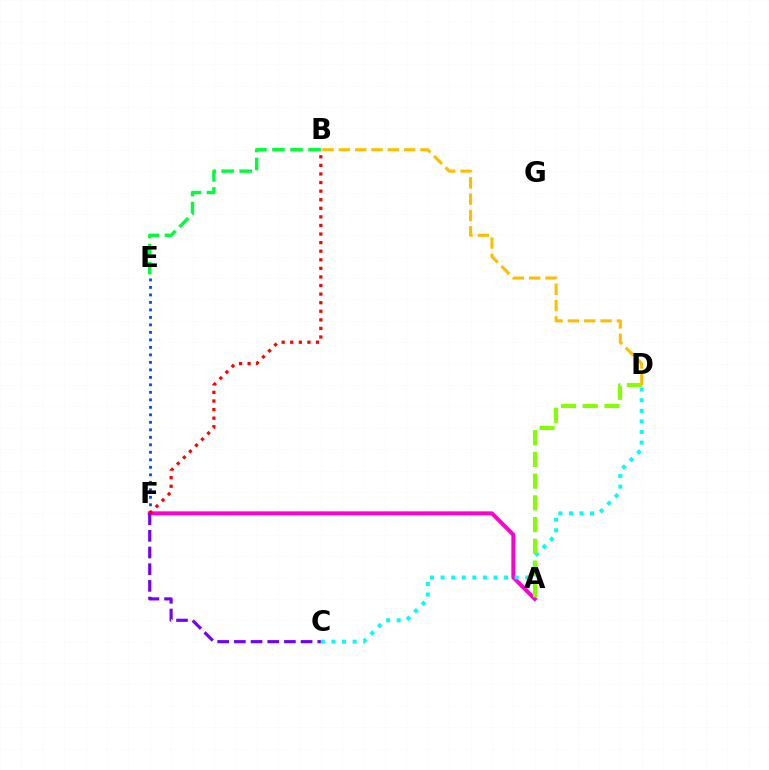{('E', 'F'): [{'color': '#004bff', 'line_style': 'dotted', 'thickness': 2.04}], ('A', 'F'): [{'color': '#ff00cf', 'line_style': 'solid', 'thickness': 2.87}], ('B', 'E'): [{'color': '#00ff39', 'line_style': 'dashed', 'thickness': 2.45}], ('C', 'D'): [{'color': '#00fff6', 'line_style': 'dotted', 'thickness': 2.88}], ('B', 'F'): [{'color': '#ff0000', 'line_style': 'dotted', 'thickness': 2.33}], ('A', 'D'): [{'color': '#84ff00', 'line_style': 'dashed', 'thickness': 2.95}], ('C', 'F'): [{'color': '#7200ff', 'line_style': 'dashed', 'thickness': 2.27}], ('B', 'D'): [{'color': '#ffbd00', 'line_style': 'dashed', 'thickness': 2.22}]}